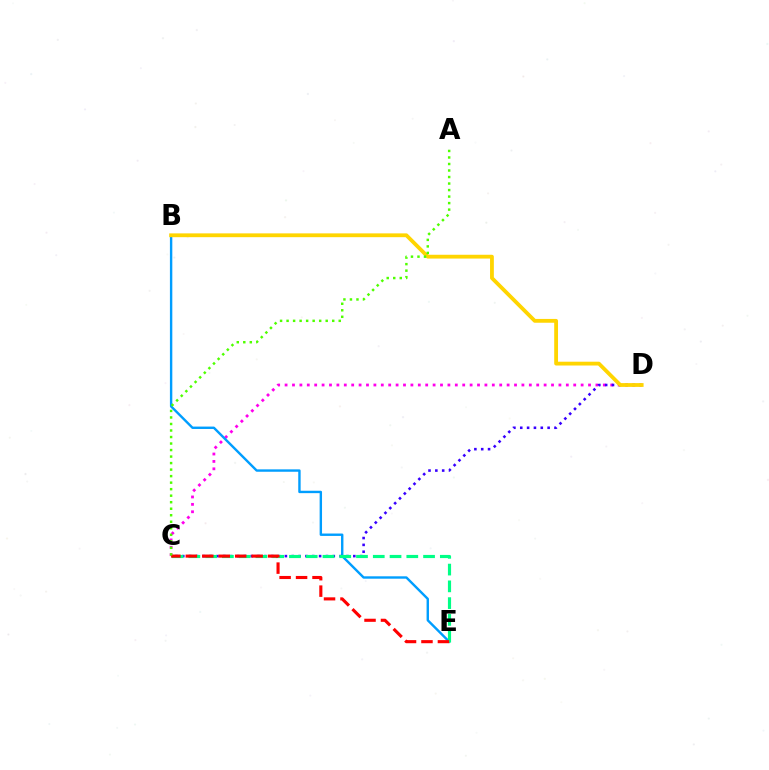{('C', 'D'): [{'color': '#ff00ed', 'line_style': 'dotted', 'thickness': 2.01}, {'color': '#3700ff', 'line_style': 'dotted', 'thickness': 1.86}], ('B', 'E'): [{'color': '#009eff', 'line_style': 'solid', 'thickness': 1.73}], ('C', 'E'): [{'color': '#00ff86', 'line_style': 'dashed', 'thickness': 2.28}, {'color': '#ff0000', 'line_style': 'dashed', 'thickness': 2.23}], ('B', 'D'): [{'color': '#ffd500', 'line_style': 'solid', 'thickness': 2.74}], ('A', 'C'): [{'color': '#4fff00', 'line_style': 'dotted', 'thickness': 1.77}]}